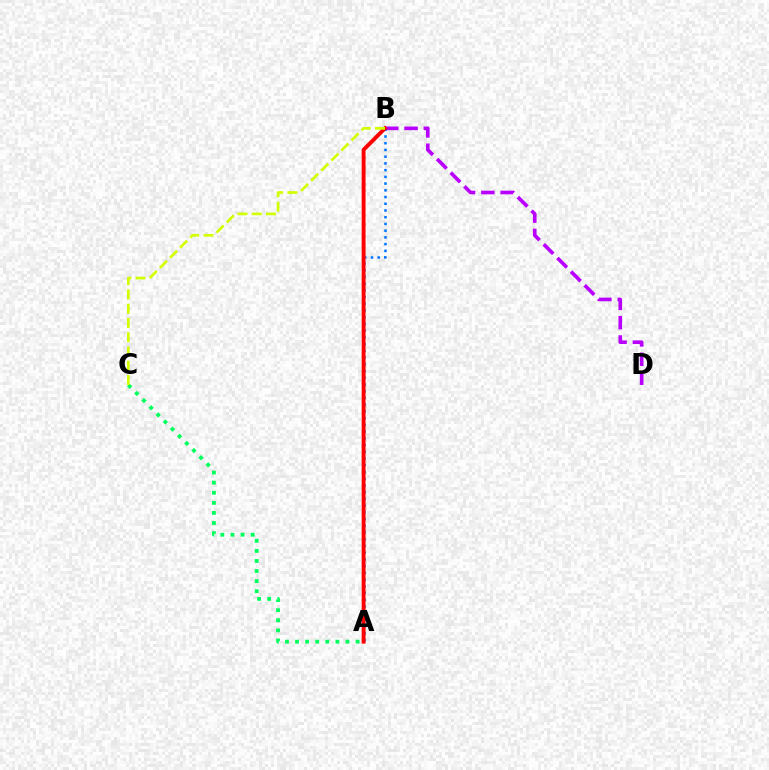{('B', 'D'): [{'color': '#b900ff', 'line_style': 'dashed', 'thickness': 2.62}], ('A', 'C'): [{'color': '#00ff5c', 'line_style': 'dotted', 'thickness': 2.74}], ('A', 'B'): [{'color': '#0074ff', 'line_style': 'dotted', 'thickness': 1.83}, {'color': '#ff0000', 'line_style': 'solid', 'thickness': 2.8}], ('B', 'C'): [{'color': '#d1ff00', 'line_style': 'dashed', 'thickness': 1.94}]}